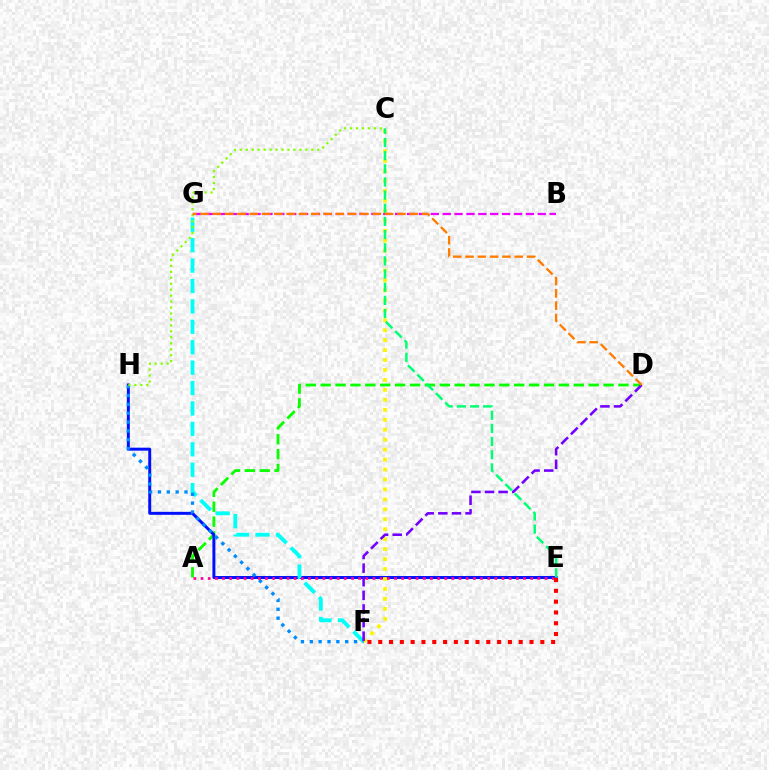{('A', 'D'): [{'color': '#08ff00', 'line_style': 'dashed', 'thickness': 2.02}], ('E', 'H'): [{'color': '#0010ff', 'line_style': 'solid', 'thickness': 2.13}], ('F', 'G'): [{'color': '#00fff6', 'line_style': 'dashed', 'thickness': 2.77}], ('C', 'F'): [{'color': '#fcf500', 'line_style': 'dotted', 'thickness': 2.7}], ('F', 'H'): [{'color': '#008cff', 'line_style': 'dotted', 'thickness': 2.4}], ('D', 'F'): [{'color': '#7200ff', 'line_style': 'dashed', 'thickness': 1.85}], ('B', 'G'): [{'color': '#ee00ff', 'line_style': 'dashed', 'thickness': 1.61}], ('A', 'E'): [{'color': '#ff0094', 'line_style': 'dotted', 'thickness': 1.95}], ('C', 'E'): [{'color': '#00ff74', 'line_style': 'dashed', 'thickness': 1.79}], ('C', 'H'): [{'color': '#84ff00', 'line_style': 'dotted', 'thickness': 1.62}], ('D', 'G'): [{'color': '#ff7c00', 'line_style': 'dashed', 'thickness': 1.67}], ('E', 'F'): [{'color': '#ff0000', 'line_style': 'dotted', 'thickness': 2.94}]}